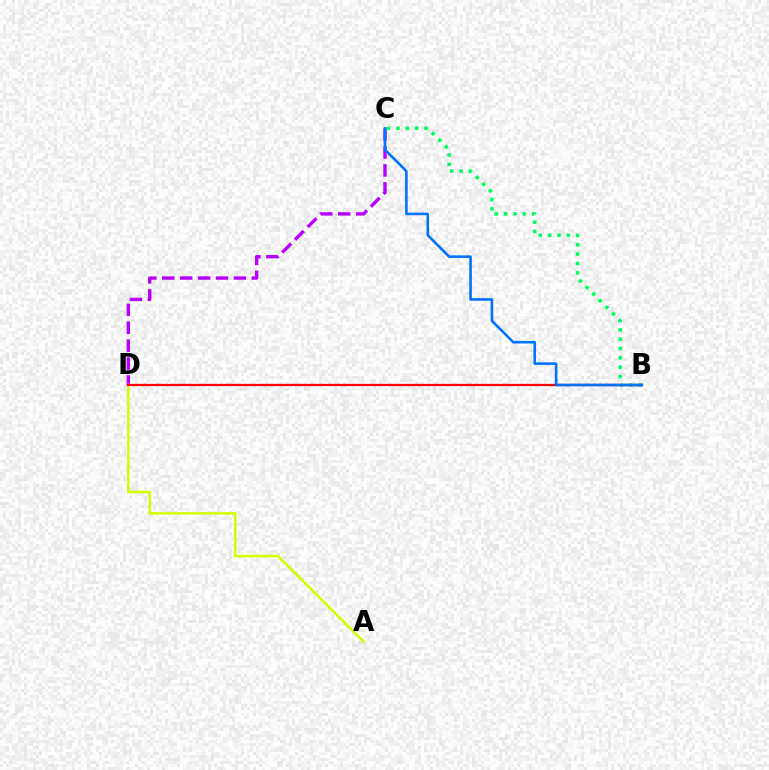{('C', 'D'): [{'color': '#b900ff', 'line_style': 'dashed', 'thickness': 2.43}], ('B', 'C'): [{'color': '#00ff5c', 'line_style': 'dotted', 'thickness': 2.54}, {'color': '#0074ff', 'line_style': 'solid', 'thickness': 1.88}], ('A', 'D'): [{'color': '#d1ff00', 'line_style': 'solid', 'thickness': 1.81}], ('B', 'D'): [{'color': '#ff0000', 'line_style': 'solid', 'thickness': 1.63}]}